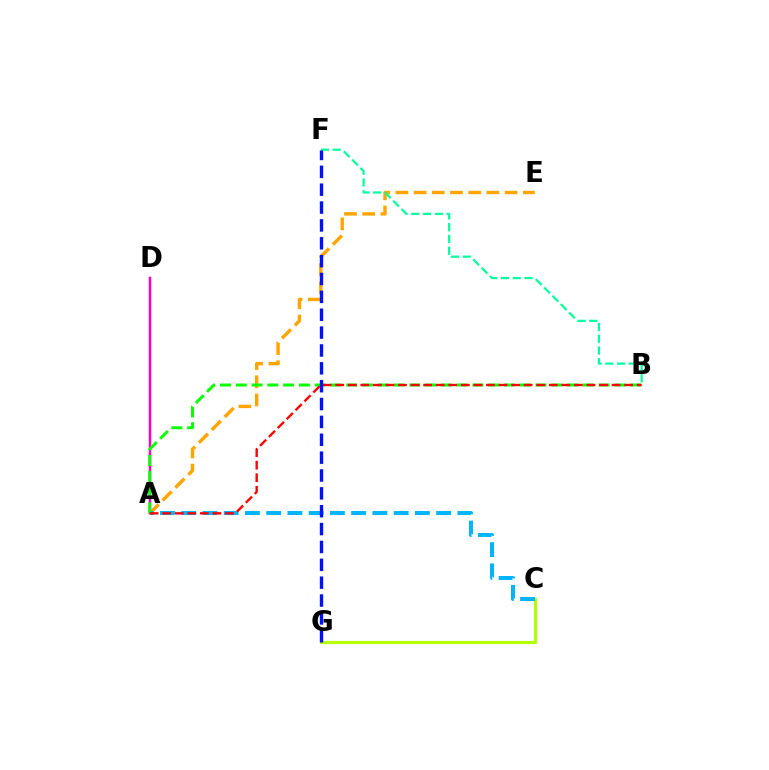{('C', 'G'): [{'color': '#b3ff00', 'line_style': 'solid', 'thickness': 2.26}], ('A', 'D'): [{'color': '#9b00ff', 'line_style': 'solid', 'thickness': 1.58}, {'color': '#ff00bd', 'line_style': 'solid', 'thickness': 1.69}], ('A', 'E'): [{'color': '#ffa500', 'line_style': 'dashed', 'thickness': 2.47}], ('B', 'F'): [{'color': '#00ff9d', 'line_style': 'dashed', 'thickness': 1.6}], ('A', 'C'): [{'color': '#00b5ff', 'line_style': 'dashed', 'thickness': 2.89}], ('A', 'B'): [{'color': '#08ff00', 'line_style': 'dashed', 'thickness': 2.14}, {'color': '#ff0000', 'line_style': 'dashed', 'thickness': 1.71}], ('F', 'G'): [{'color': '#0010ff', 'line_style': 'dashed', 'thickness': 2.43}]}